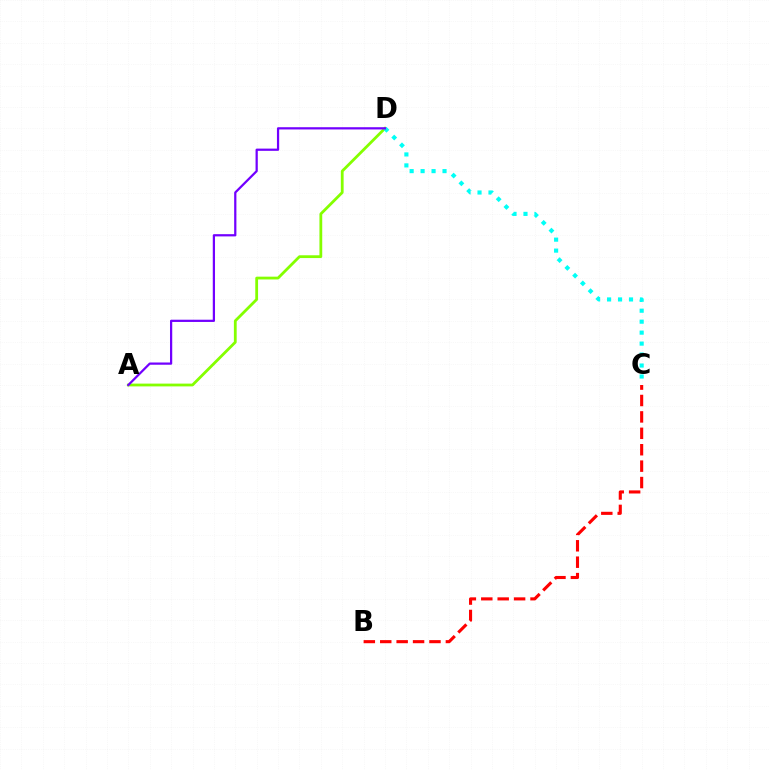{('A', 'D'): [{'color': '#84ff00', 'line_style': 'solid', 'thickness': 2.01}, {'color': '#7200ff', 'line_style': 'solid', 'thickness': 1.61}], ('B', 'C'): [{'color': '#ff0000', 'line_style': 'dashed', 'thickness': 2.23}], ('C', 'D'): [{'color': '#00fff6', 'line_style': 'dotted', 'thickness': 2.98}]}